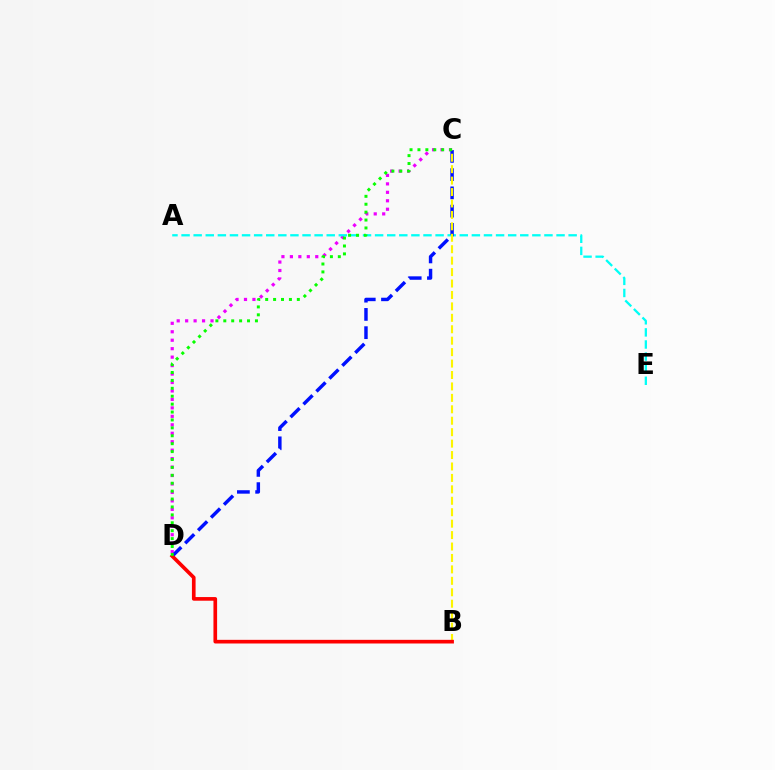{('C', 'D'): [{'color': '#ee00ff', 'line_style': 'dotted', 'thickness': 2.3}, {'color': '#0010ff', 'line_style': 'dashed', 'thickness': 2.48}, {'color': '#08ff00', 'line_style': 'dotted', 'thickness': 2.15}], ('A', 'E'): [{'color': '#00fff6', 'line_style': 'dashed', 'thickness': 1.64}], ('B', 'C'): [{'color': '#fcf500', 'line_style': 'dashed', 'thickness': 1.55}], ('B', 'D'): [{'color': '#ff0000', 'line_style': 'solid', 'thickness': 2.63}]}